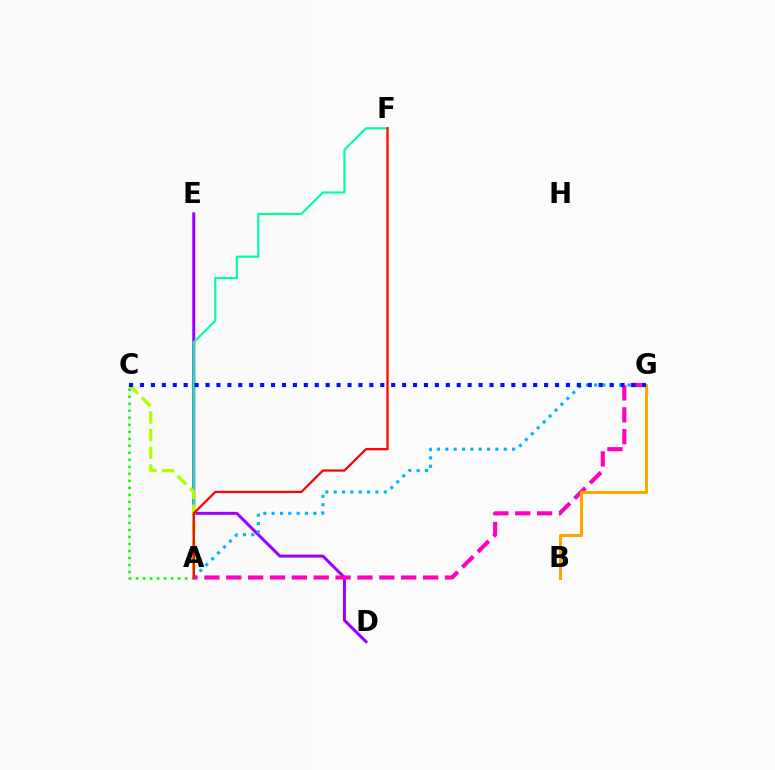{('D', 'E'): [{'color': '#9b00ff', 'line_style': 'solid', 'thickness': 2.16}], ('A', 'F'): [{'color': '#00ff9d', 'line_style': 'solid', 'thickness': 1.55}, {'color': '#ff0000', 'line_style': 'solid', 'thickness': 1.61}], ('A', 'C'): [{'color': '#08ff00', 'line_style': 'dotted', 'thickness': 1.91}, {'color': '#b3ff00', 'line_style': 'dashed', 'thickness': 2.4}], ('A', 'G'): [{'color': '#00b5ff', 'line_style': 'dotted', 'thickness': 2.27}, {'color': '#ff00bd', 'line_style': 'dashed', 'thickness': 2.97}], ('B', 'G'): [{'color': '#ffa500', 'line_style': 'solid', 'thickness': 2.16}], ('C', 'G'): [{'color': '#0010ff', 'line_style': 'dotted', 'thickness': 2.97}]}